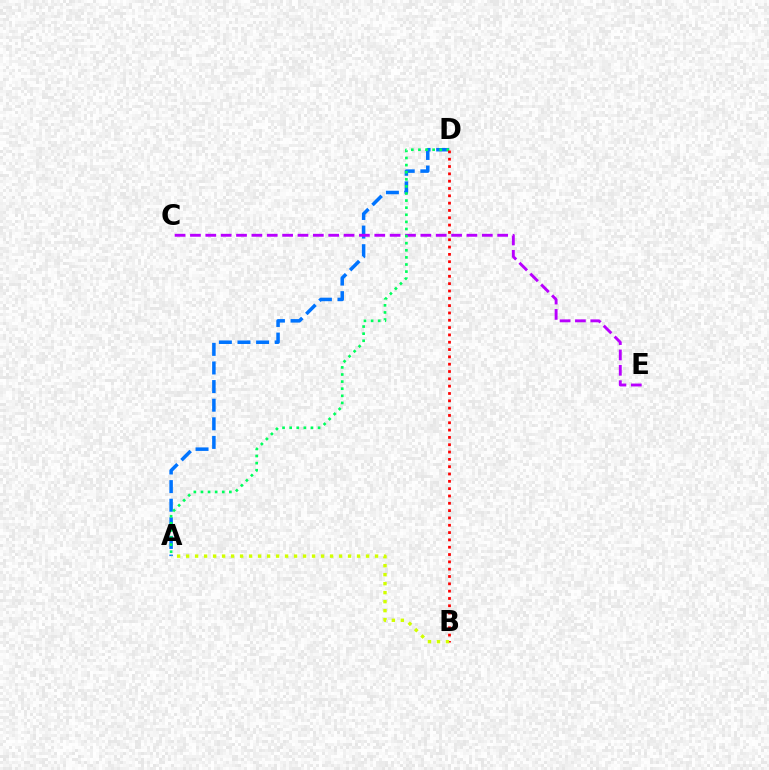{('A', 'D'): [{'color': '#0074ff', 'line_style': 'dashed', 'thickness': 2.53}, {'color': '#00ff5c', 'line_style': 'dotted', 'thickness': 1.93}], ('C', 'E'): [{'color': '#b900ff', 'line_style': 'dashed', 'thickness': 2.09}], ('B', 'D'): [{'color': '#ff0000', 'line_style': 'dotted', 'thickness': 1.99}], ('A', 'B'): [{'color': '#d1ff00', 'line_style': 'dotted', 'thickness': 2.44}]}